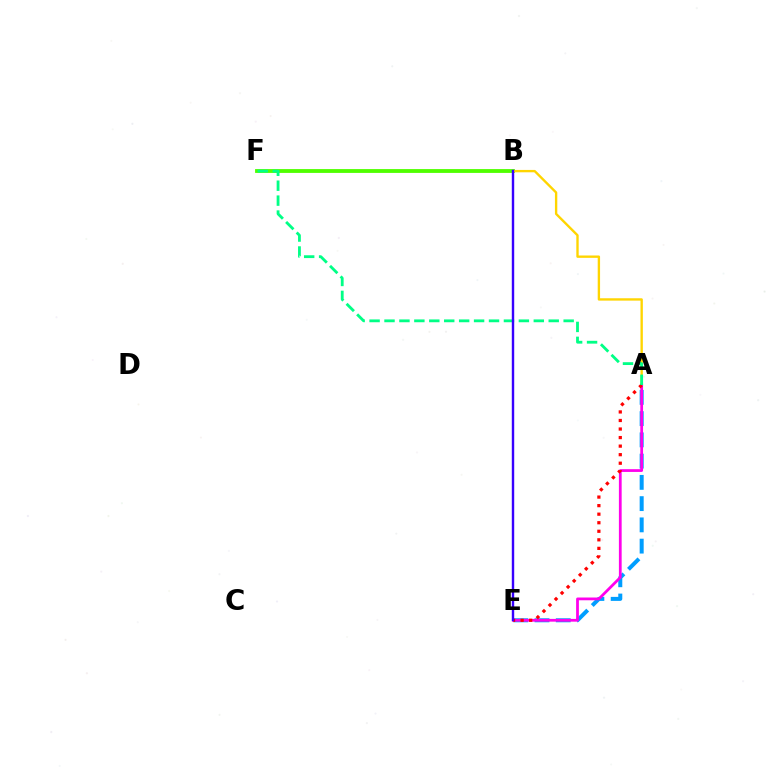{('B', 'F'): [{'color': '#4fff00', 'line_style': 'solid', 'thickness': 2.76}], ('A', 'B'): [{'color': '#ffd500', 'line_style': 'solid', 'thickness': 1.7}], ('A', 'E'): [{'color': '#009eff', 'line_style': 'dashed', 'thickness': 2.89}, {'color': '#ff00ed', 'line_style': 'solid', 'thickness': 1.99}, {'color': '#ff0000', 'line_style': 'dotted', 'thickness': 2.32}], ('A', 'F'): [{'color': '#00ff86', 'line_style': 'dashed', 'thickness': 2.03}], ('B', 'E'): [{'color': '#3700ff', 'line_style': 'solid', 'thickness': 1.74}]}